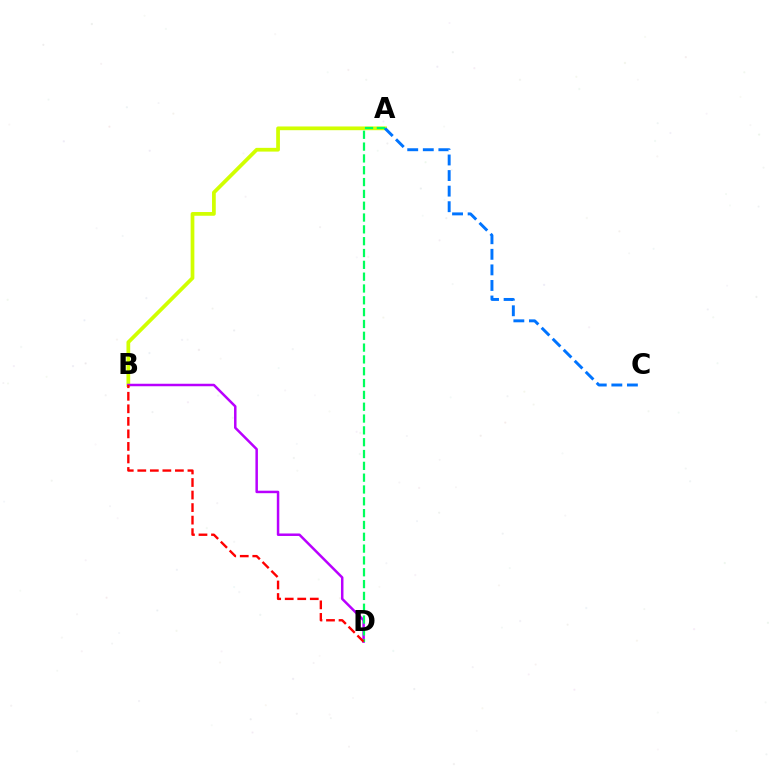{('A', 'B'): [{'color': '#d1ff00', 'line_style': 'solid', 'thickness': 2.69}], ('B', 'D'): [{'color': '#b900ff', 'line_style': 'solid', 'thickness': 1.79}, {'color': '#ff0000', 'line_style': 'dashed', 'thickness': 1.7}], ('A', 'D'): [{'color': '#00ff5c', 'line_style': 'dashed', 'thickness': 1.61}], ('A', 'C'): [{'color': '#0074ff', 'line_style': 'dashed', 'thickness': 2.12}]}